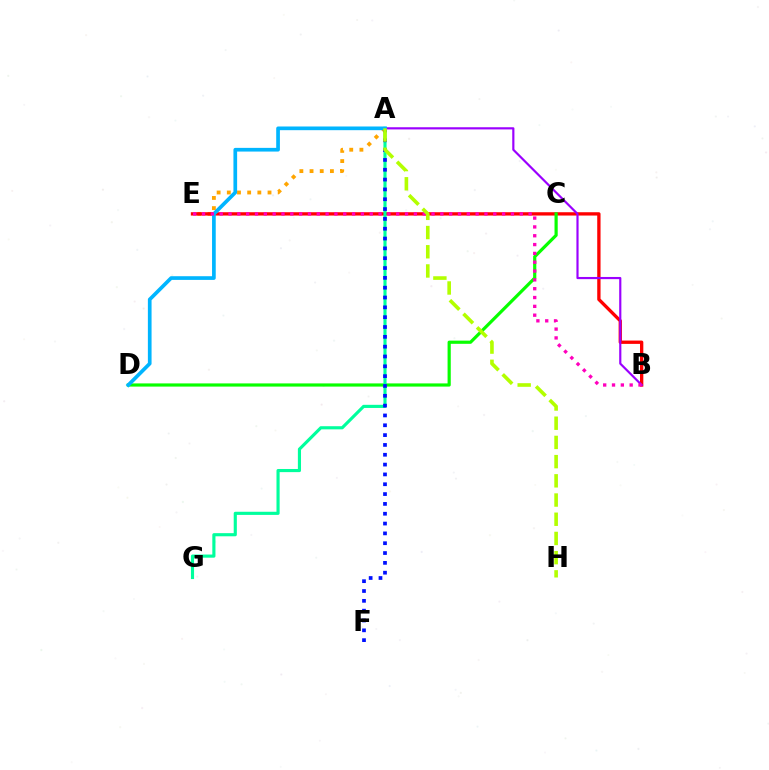{('A', 'E'): [{'color': '#ffa500', 'line_style': 'dotted', 'thickness': 2.77}], ('B', 'E'): [{'color': '#ff0000', 'line_style': 'solid', 'thickness': 2.39}, {'color': '#ff00bd', 'line_style': 'dotted', 'thickness': 2.4}], ('C', 'D'): [{'color': '#08ff00', 'line_style': 'solid', 'thickness': 2.3}], ('A', 'G'): [{'color': '#00ff9d', 'line_style': 'solid', 'thickness': 2.26}], ('A', 'F'): [{'color': '#0010ff', 'line_style': 'dotted', 'thickness': 2.67}], ('A', 'B'): [{'color': '#9b00ff', 'line_style': 'solid', 'thickness': 1.56}], ('A', 'D'): [{'color': '#00b5ff', 'line_style': 'solid', 'thickness': 2.66}], ('A', 'H'): [{'color': '#b3ff00', 'line_style': 'dashed', 'thickness': 2.61}]}